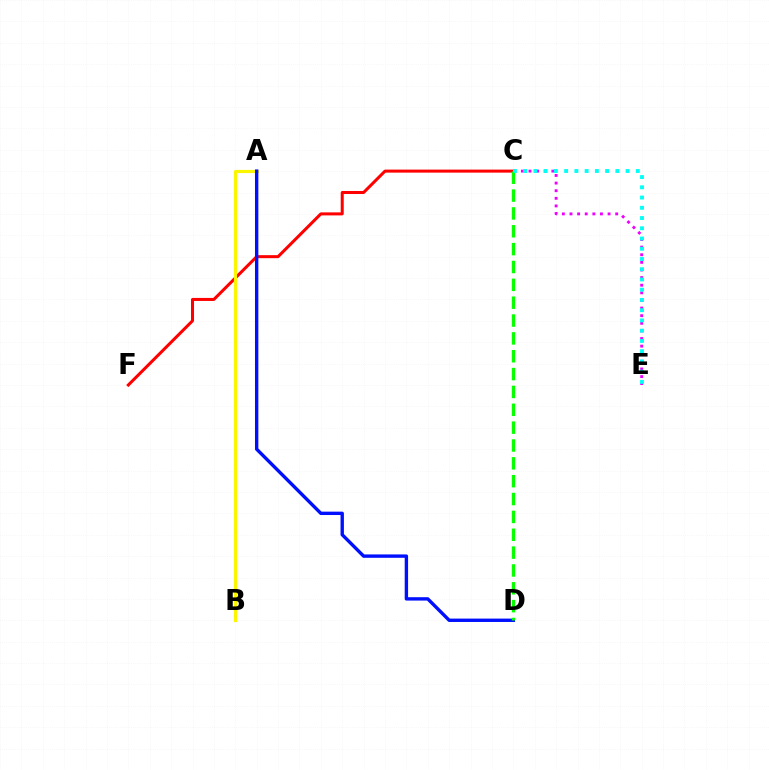{('C', 'E'): [{'color': '#ee00ff', 'line_style': 'dotted', 'thickness': 2.07}, {'color': '#00fff6', 'line_style': 'dotted', 'thickness': 2.78}], ('C', 'F'): [{'color': '#ff0000', 'line_style': 'solid', 'thickness': 2.18}], ('A', 'B'): [{'color': '#fcf500', 'line_style': 'solid', 'thickness': 2.28}], ('A', 'D'): [{'color': '#0010ff', 'line_style': 'solid', 'thickness': 2.43}], ('C', 'D'): [{'color': '#08ff00', 'line_style': 'dashed', 'thickness': 2.43}]}